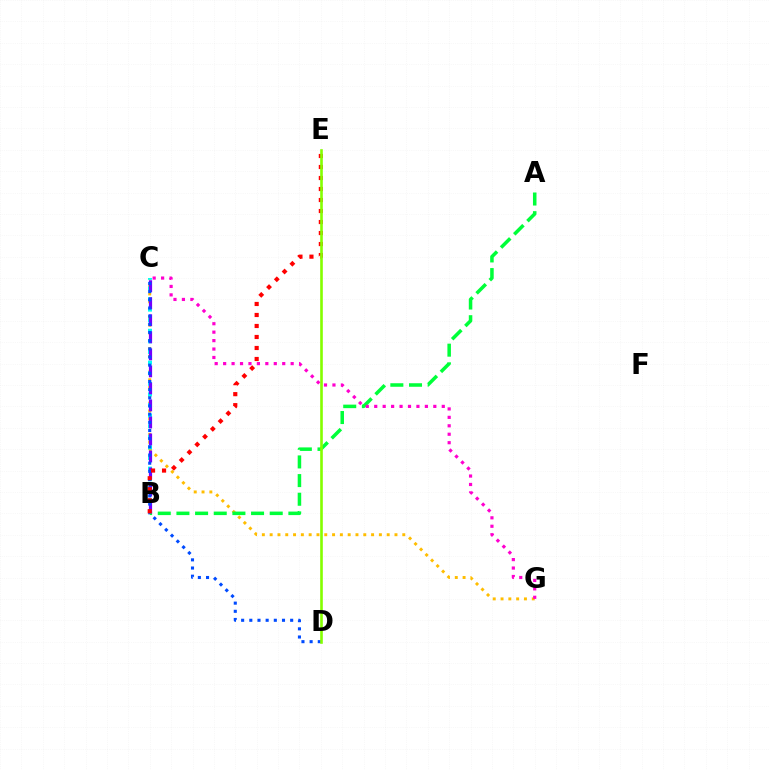{('C', 'G'): [{'color': '#ffbd00', 'line_style': 'dotted', 'thickness': 2.12}, {'color': '#ff00cf', 'line_style': 'dotted', 'thickness': 2.29}], ('B', 'C'): [{'color': '#00fff6', 'line_style': 'dotted', 'thickness': 2.88}, {'color': '#7200ff', 'line_style': 'dashed', 'thickness': 2.31}], ('A', 'B'): [{'color': '#00ff39', 'line_style': 'dashed', 'thickness': 2.53}], ('C', 'D'): [{'color': '#004bff', 'line_style': 'dotted', 'thickness': 2.22}], ('B', 'E'): [{'color': '#ff0000', 'line_style': 'dotted', 'thickness': 2.99}], ('D', 'E'): [{'color': '#84ff00', 'line_style': 'solid', 'thickness': 1.89}]}